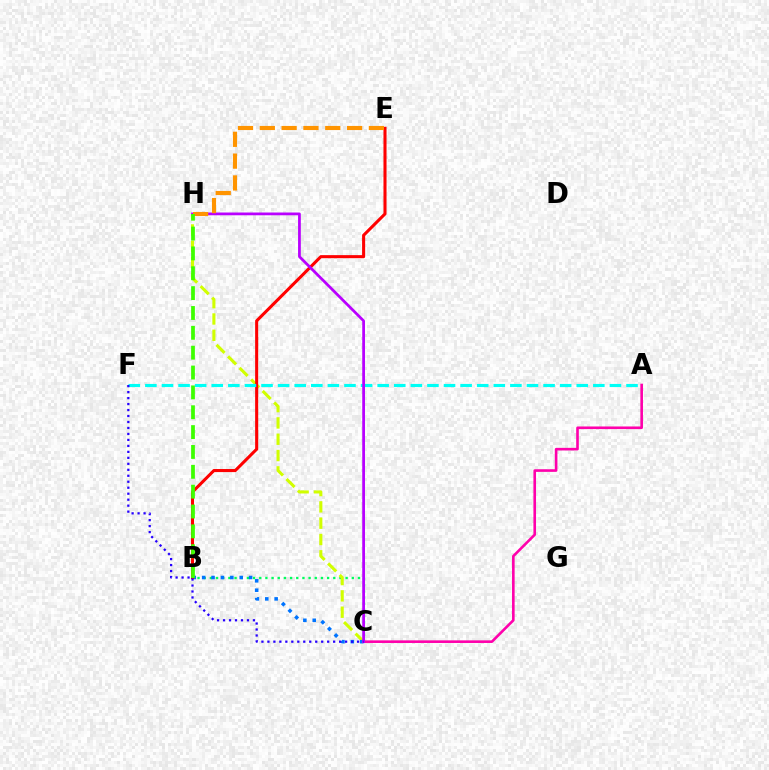{('B', 'C'): [{'color': '#00ff5c', 'line_style': 'dotted', 'thickness': 1.68}, {'color': '#0074ff', 'line_style': 'dotted', 'thickness': 2.55}], ('C', 'H'): [{'color': '#d1ff00', 'line_style': 'dashed', 'thickness': 2.22}, {'color': '#b900ff', 'line_style': 'solid', 'thickness': 1.99}], ('A', 'C'): [{'color': '#ff00ac', 'line_style': 'solid', 'thickness': 1.88}], ('B', 'E'): [{'color': '#ff0000', 'line_style': 'solid', 'thickness': 2.21}], ('A', 'F'): [{'color': '#00fff6', 'line_style': 'dashed', 'thickness': 2.25}], ('E', 'H'): [{'color': '#ff9400', 'line_style': 'dashed', 'thickness': 2.96}], ('C', 'F'): [{'color': '#2500ff', 'line_style': 'dotted', 'thickness': 1.62}], ('B', 'H'): [{'color': '#3dff00', 'line_style': 'dashed', 'thickness': 2.7}]}